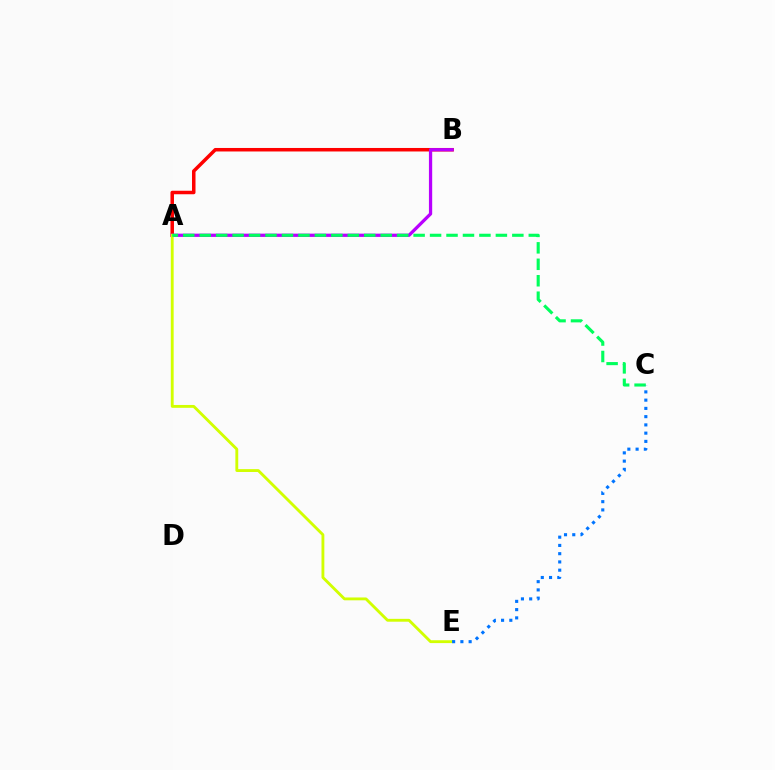{('A', 'B'): [{'color': '#ff0000', 'line_style': 'solid', 'thickness': 2.52}, {'color': '#b900ff', 'line_style': 'solid', 'thickness': 2.34}], ('A', 'E'): [{'color': '#d1ff00', 'line_style': 'solid', 'thickness': 2.05}], ('A', 'C'): [{'color': '#00ff5c', 'line_style': 'dashed', 'thickness': 2.24}], ('C', 'E'): [{'color': '#0074ff', 'line_style': 'dotted', 'thickness': 2.24}]}